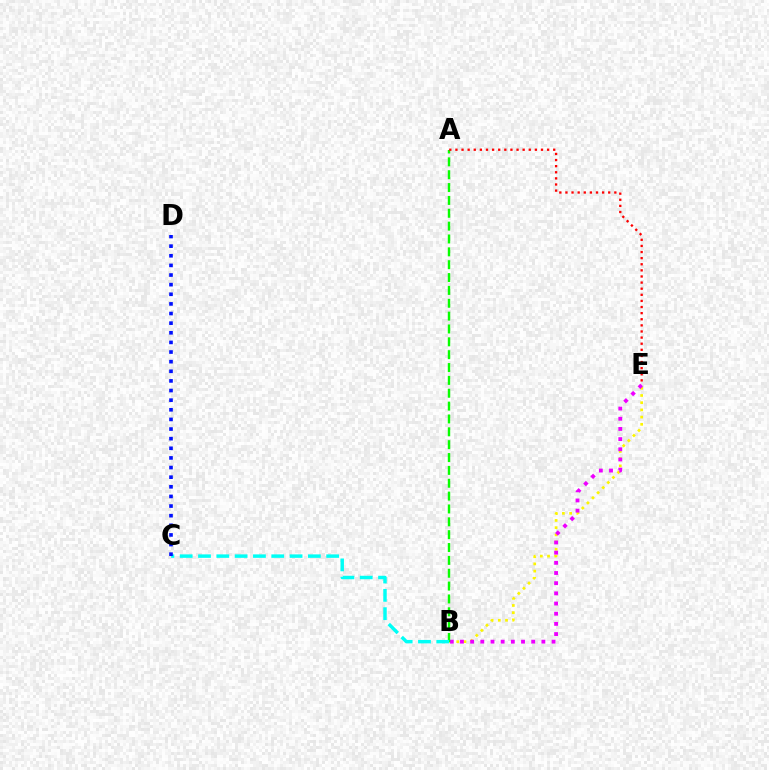{('B', 'E'): [{'color': '#fcf500', 'line_style': 'dotted', 'thickness': 1.96}, {'color': '#ee00ff', 'line_style': 'dotted', 'thickness': 2.76}], ('A', 'B'): [{'color': '#08ff00', 'line_style': 'dashed', 'thickness': 1.75}], ('A', 'E'): [{'color': '#ff0000', 'line_style': 'dotted', 'thickness': 1.66}], ('B', 'C'): [{'color': '#00fff6', 'line_style': 'dashed', 'thickness': 2.49}], ('C', 'D'): [{'color': '#0010ff', 'line_style': 'dotted', 'thickness': 2.62}]}